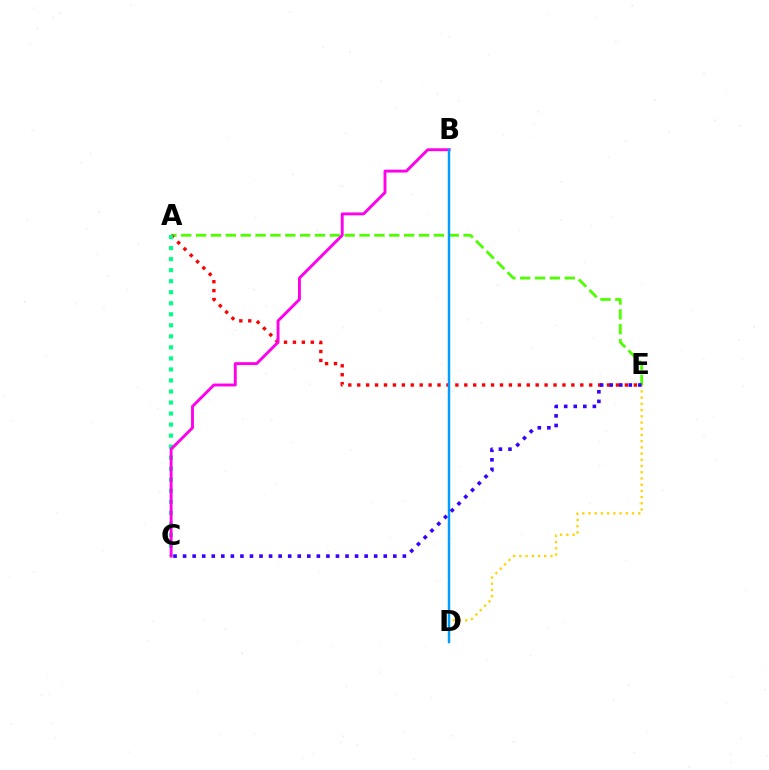{('A', 'E'): [{'color': '#4fff00', 'line_style': 'dashed', 'thickness': 2.02}, {'color': '#ff0000', 'line_style': 'dotted', 'thickness': 2.42}], ('D', 'E'): [{'color': '#ffd500', 'line_style': 'dotted', 'thickness': 1.69}], ('A', 'C'): [{'color': '#00ff86', 'line_style': 'dotted', 'thickness': 3.0}], ('B', 'C'): [{'color': '#ff00ed', 'line_style': 'solid', 'thickness': 2.08}], ('B', 'D'): [{'color': '#009eff', 'line_style': 'solid', 'thickness': 1.78}], ('C', 'E'): [{'color': '#3700ff', 'line_style': 'dotted', 'thickness': 2.6}]}